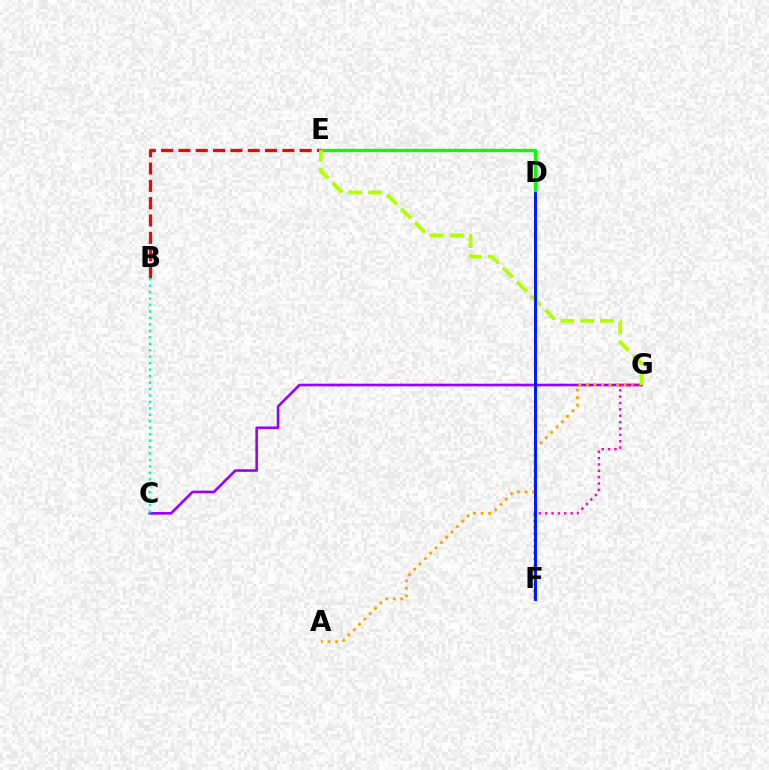{('C', 'G'): [{'color': '#9b00ff', 'line_style': 'solid', 'thickness': 1.89}], ('D', 'F'): [{'color': '#00b5ff', 'line_style': 'solid', 'thickness': 2.19}, {'color': '#0010ff', 'line_style': 'solid', 'thickness': 2.01}], ('D', 'E'): [{'color': '#08ff00', 'line_style': 'solid', 'thickness': 2.37}], ('A', 'G'): [{'color': '#ffa500', 'line_style': 'dotted', 'thickness': 2.05}], ('B', 'E'): [{'color': '#ff0000', 'line_style': 'dashed', 'thickness': 2.35}], ('B', 'C'): [{'color': '#00ff9d', 'line_style': 'dotted', 'thickness': 1.75}], ('F', 'G'): [{'color': '#ff00bd', 'line_style': 'dotted', 'thickness': 1.73}], ('E', 'G'): [{'color': '#b3ff00', 'line_style': 'dashed', 'thickness': 2.7}]}